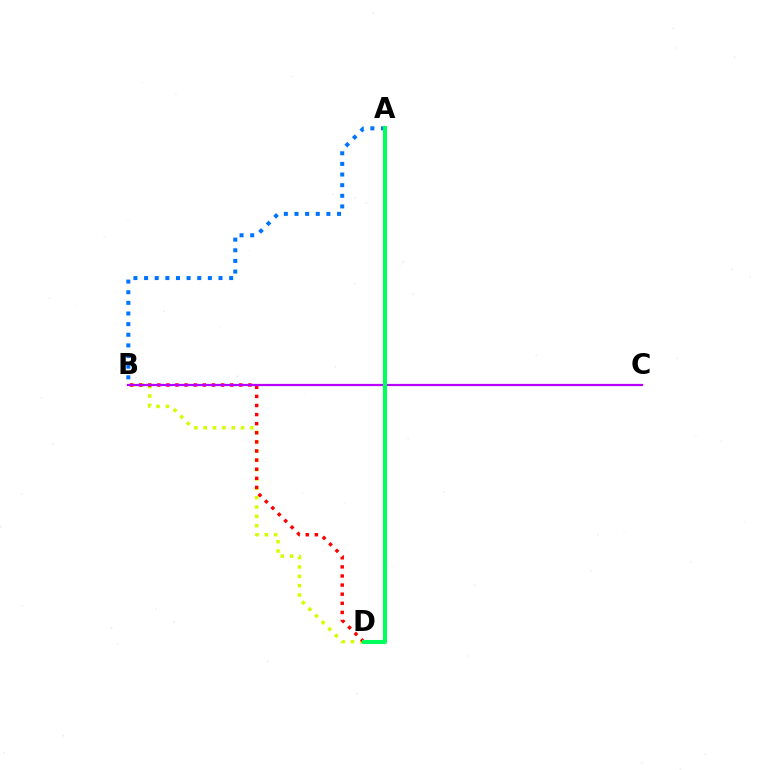{('B', 'D'): [{'color': '#d1ff00', 'line_style': 'dotted', 'thickness': 2.54}, {'color': '#ff0000', 'line_style': 'dotted', 'thickness': 2.47}], ('A', 'B'): [{'color': '#0074ff', 'line_style': 'dotted', 'thickness': 2.89}], ('B', 'C'): [{'color': '#b900ff', 'line_style': 'solid', 'thickness': 1.61}], ('A', 'D'): [{'color': '#00ff5c', 'line_style': 'solid', 'thickness': 2.92}]}